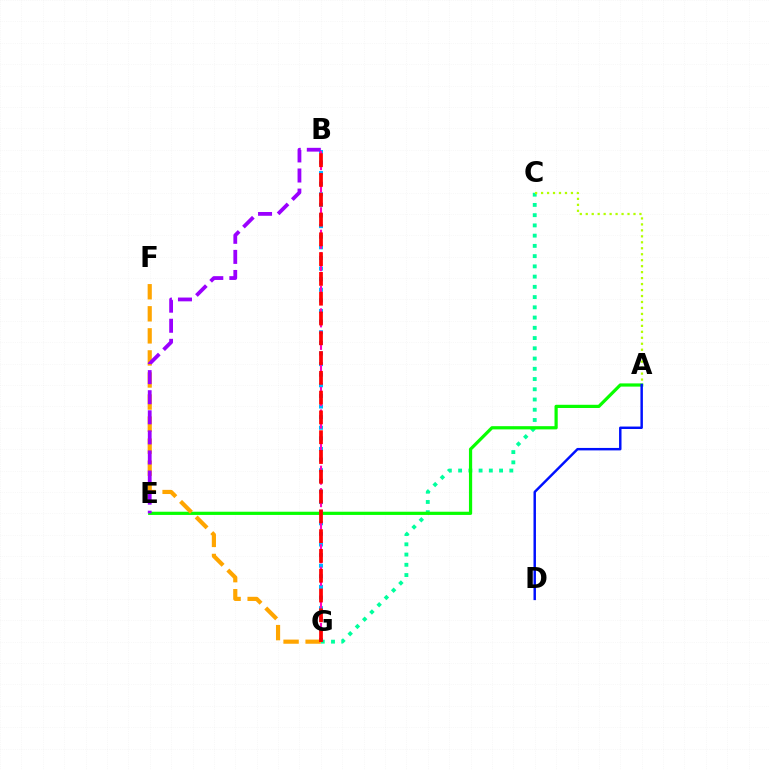{('C', 'G'): [{'color': '#00ff9d', 'line_style': 'dotted', 'thickness': 2.78}], ('A', 'C'): [{'color': '#b3ff00', 'line_style': 'dotted', 'thickness': 1.62}], ('B', 'G'): [{'color': '#00b5ff', 'line_style': 'dotted', 'thickness': 2.88}, {'color': '#ff00bd', 'line_style': 'dashed', 'thickness': 1.53}, {'color': '#ff0000', 'line_style': 'dashed', 'thickness': 2.69}], ('A', 'E'): [{'color': '#08ff00', 'line_style': 'solid', 'thickness': 2.31}], ('F', 'G'): [{'color': '#ffa500', 'line_style': 'dashed', 'thickness': 3.0}], ('B', 'E'): [{'color': '#9b00ff', 'line_style': 'dashed', 'thickness': 2.73}], ('A', 'D'): [{'color': '#0010ff', 'line_style': 'solid', 'thickness': 1.77}]}